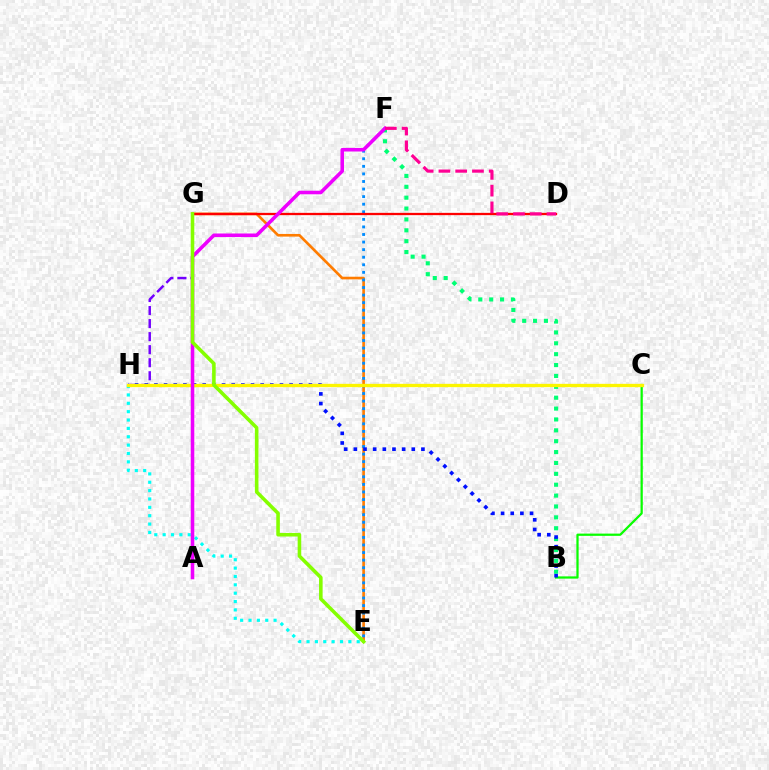{('G', 'H'): [{'color': '#7200ff', 'line_style': 'dashed', 'thickness': 1.77}], ('E', 'G'): [{'color': '#ff7c00', 'line_style': 'solid', 'thickness': 1.91}, {'color': '#84ff00', 'line_style': 'solid', 'thickness': 2.57}], ('B', 'C'): [{'color': '#08ff00', 'line_style': 'solid', 'thickness': 1.62}], ('E', 'H'): [{'color': '#00fff6', 'line_style': 'dotted', 'thickness': 2.27}], ('B', 'F'): [{'color': '#00ff74', 'line_style': 'dotted', 'thickness': 2.96}], ('E', 'F'): [{'color': '#008cff', 'line_style': 'dotted', 'thickness': 2.06}], ('B', 'H'): [{'color': '#0010ff', 'line_style': 'dotted', 'thickness': 2.62}], ('D', 'G'): [{'color': '#ff0000', 'line_style': 'solid', 'thickness': 1.65}], ('C', 'H'): [{'color': '#fcf500', 'line_style': 'solid', 'thickness': 2.39}], ('A', 'F'): [{'color': '#ee00ff', 'line_style': 'solid', 'thickness': 2.57}], ('D', 'F'): [{'color': '#ff0094', 'line_style': 'dashed', 'thickness': 2.28}]}